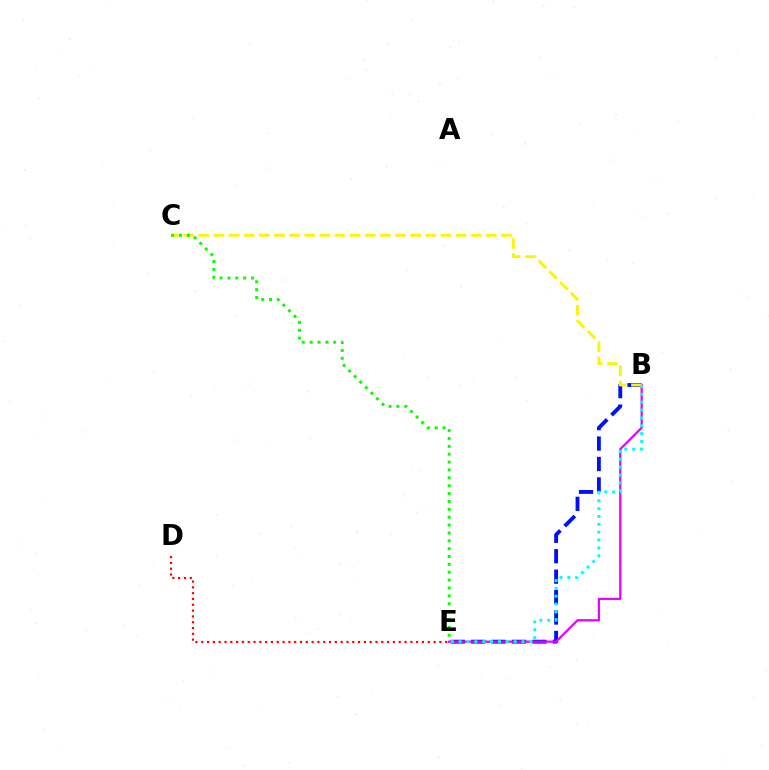{('B', 'E'): [{'color': '#0010ff', 'line_style': 'dashed', 'thickness': 2.77}, {'color': '#ee00ff', 'line_style': 'solid', 'thickness': 1.62}, {'color': '#00fff6', 'line_style': 'dotted', 'thickness': 2.13}], ('D', 'E'): [{'color': '#ff0000', 'line_style': 'dotted', 'thickness': 1.58}], ('B', 'C'): [{'color': '#fcf500', 'line_style': 'dashed', 'thickness': 2.06}], ('C', 'E'): [{'color': '#08ff00', 'line_style': 'dotted', 'thickness': 2.14}]}